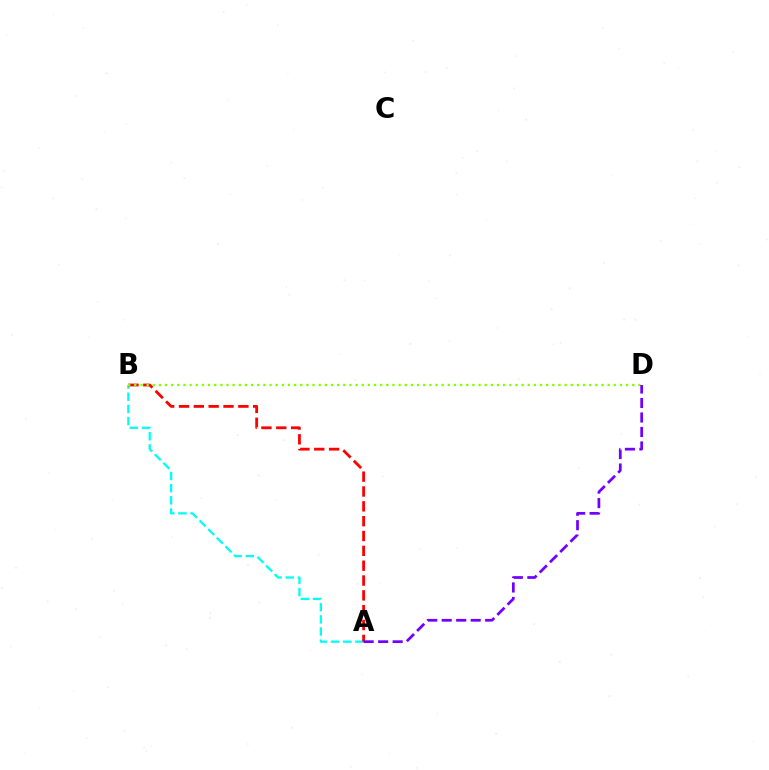{('A', 'B'): [{'color': '#00fff6', 'line_style': 'dashed', 'thickness': 1.65}, {'color': '#ff0000', 'line_style': 'dashed', 'thickness': 2.02}], ('B', 'D'): [{'color': '#84ff00', 'line_style': 'dotted', 'thickness': 1.67}], ('A', 'D'): [{'color': '#7200ff', 'line_style': 'dashed', 'thickness': 1.97}]}